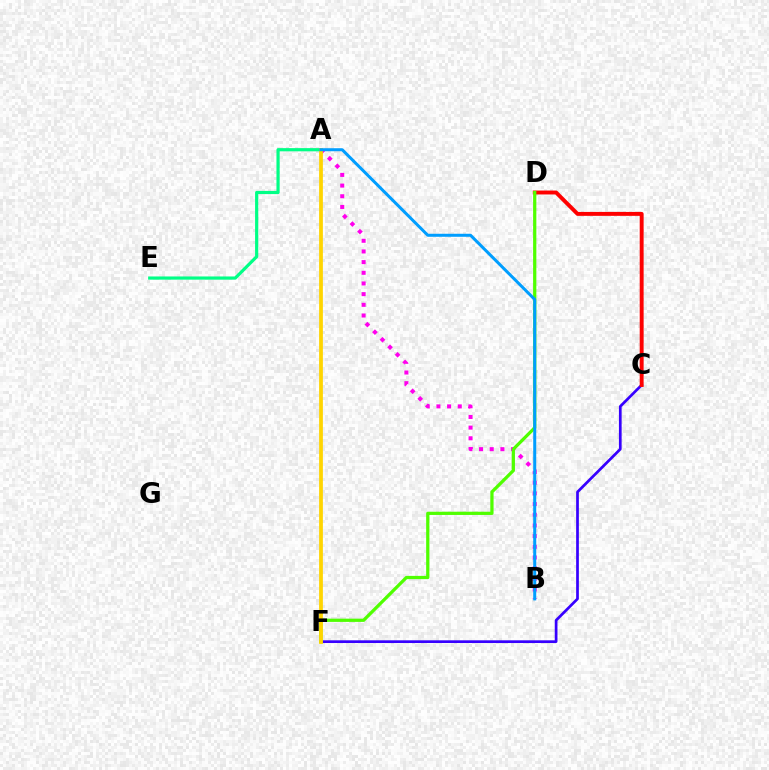{('A', 'B'): [{'color': '#ff00ed', 'line_style': 'dotted', 'thickness': 2.9}, {'color': '#009eff', 'line_style': 'solid', 'thickness': 2.17}], ('C', 'F'): [{'color': '#3700ff', 'line_style': 'solid', 'thickness': 1.95}], ('C', 'D'): [{'color': '#ff0000', 'line_style': 'solid', 'thickness': 2.82}], ('A', 'E'): [{'color': '#00ff86', 'line_style': 'solid', 'thickness': 2.3}], ('D', 'F'): [{'color': '#4fff00', 'line_style': 'solid', 'thickness': 2.33}], ('A', 'F'): [{'color': '#ffd500', 'line_style': 'solid', 'thickness': 2.71}]}